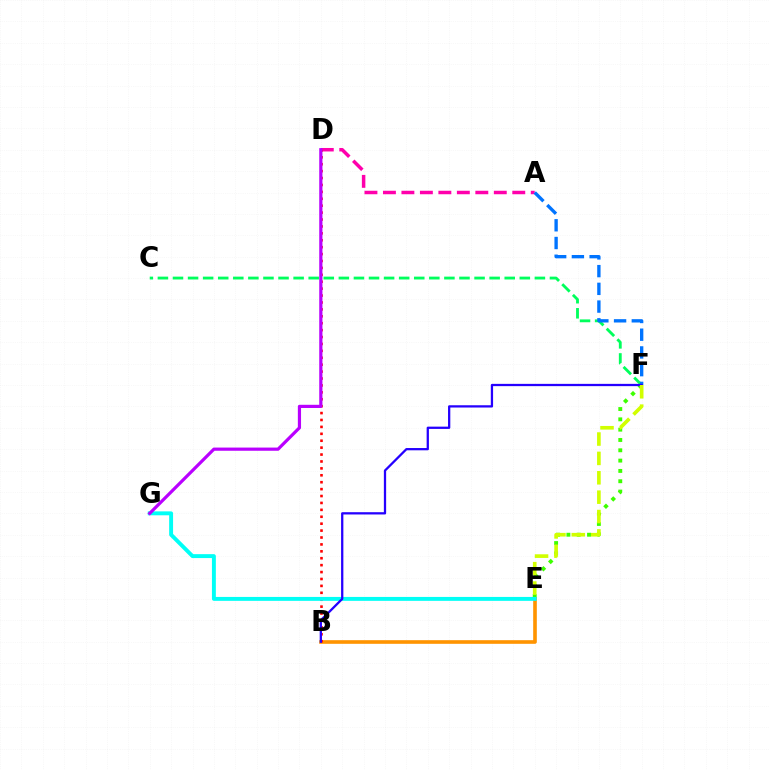{('C', 'F'): [{'color': '#00ff5c', 'line_style': 'dashed', 'thickness': 2.05}], ('E', 'F'): [{'color': '#3dff00', 'line_style': 'dotted', 'thickness': 2.8}, {'color': '#d1ff00', 'line_style': 'dashed', 'thickness': 2.63}], ('B', 'E'): [{'color': '#ff9400', 'line_style': 'solid', 'thickness': 2.61}], ('A', 'D'): [{'color': '#ff00ac', 'line_style': 'dashed', 'thickness': 2.51}], ('A', 'F'): [{'color': '#0074ff', 'line_style': 'dashed', 'thickness': 2.41}], ('B', 'D'): [{'color': '#ff0000', 'line_style': 'dotted', 'thickness': 1.88}], ('E', 'G'): [{'color': '#00fff6', 'line_style': 'solid', 'thickness': 2.82}], ('D', 'G'): [{'color': '#b900ff', 'line_style': 'solid', 'thickness': 2.3}], ('B', 'F'): [{'color': '#2500ff', 'line_style': 'solid', 'thickness': 1.64}]}